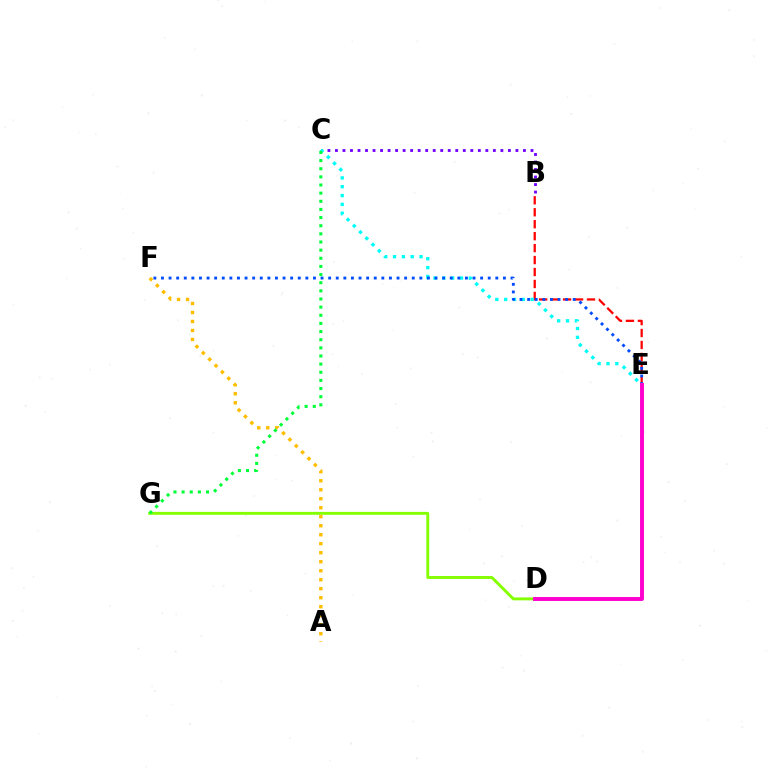{('D', 'G'): [{'color': '#84ff00', 'line_style': 'solid', 'thickness': 2.09}], ('B', 'C'): [{'color': '#7200ff', 'line_style': 'dotted', 'thickness': 2.04}], ('B', 'E'): [{'color': '#ff0000', 'line_style': 'dashed', 'thickness': 1.62}], ('C', 'E'): [{'color': '#00fff6', 'line_style': 'dotted', 'thickness': 2.4}], ('A', 'F'): [{'color': '#ffbd00', 'line_style': 'dotted', 'thickness': 2.44}], ('E', 'F'): [{'color': '#004bff', 'line_style': 'dotted', 'thickness': 2.06}], ('D', 'E'): [{'color': '#ff00cf', 'line_style': 'solid', 'thickness': 2.83}], ('C', 'G'): [{'color': '#00ff39', 'line_style': 'dotted', 'thickness': 2.21}]}